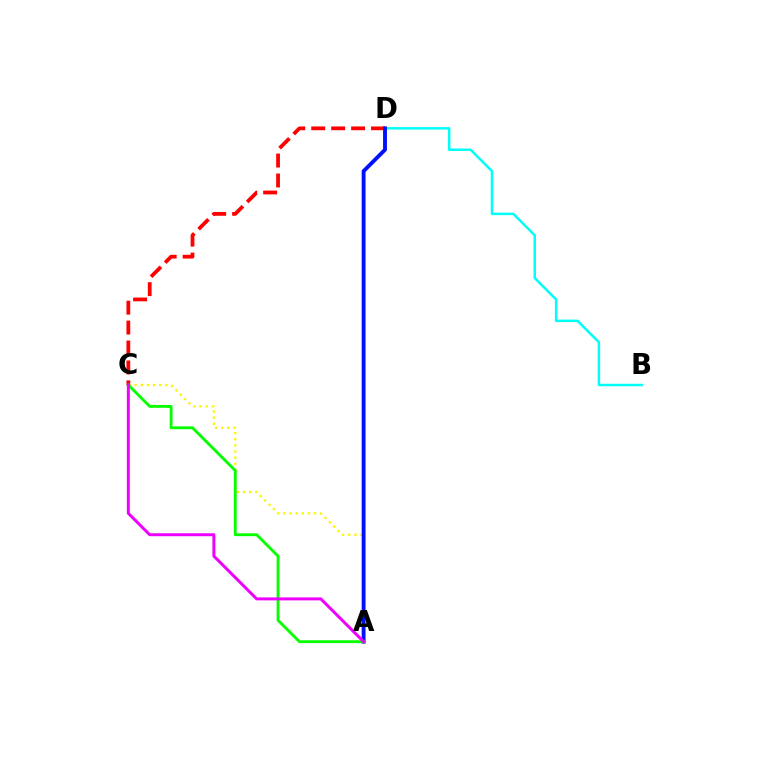{('B', 'D'): [{'color': '#00fff6', 'line_style': 'solid', 'thickness': 1.79}], ('A', 'C'): [{'color': '#fcf500', 'line_style': 'dotted', 'thickness': 1.67}, {'color': '#08ff00', 'line_style': 'solid', 'thickness': 2.06}, {'color': '#ee00ff', 'line_style': 'solid', 'thickness': 2.14}], ('C', 'D'): [{'color': '#ff0000', 'line_style': 'dashed', 'thickness': 2.71}], ('A', 'D'): [{'color': '#0010ff', 'line_style': 'solid', 'thickness': 2.79}]}